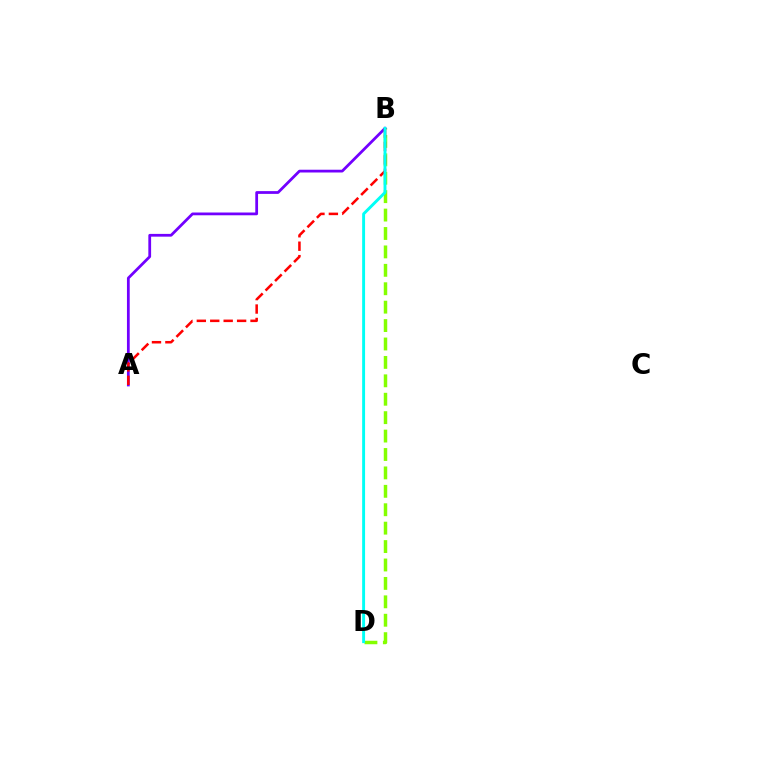{('B', 'D'): [{'color': '#84ff00', 'line_style': 'dashed', 'thickness': 2.5}, {'color': '#00fff6', 'line_style': 'solid', 'thickness': 2.1}], ('A', 'B'): [{'color': '#7200ff', 'line_style': 'solid', 'thickness': 1.99}, {'color': '#ff0000', 'line_style': 'dashed', 'thickness': 1.82}]}